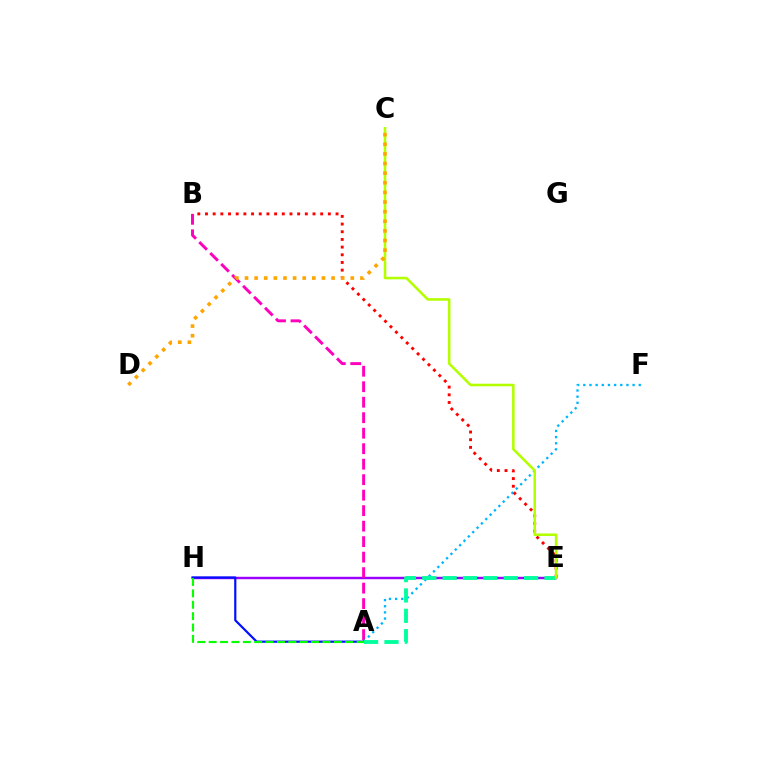{('E', 'H'): [{'color': '#9b00ff', 'line_style': 'solid', 'thickness': 1.75}], ('A', 'B'): [{'color': '#ff00bd', 'line_style': 'dashed', 'thickness': 2.1}], ('A', 'F'): [{'color': '#00b5ff', 'line_style': 'dotted', 'thickness': 1.67}], ('A', 'H'): [{'color': '#0010ff', 'line_style': 'solid', 'thickness': 1.58}, {'color': '#08ff00', 'line_style': 'dashed', 'thickness': 1.55}], ('B', 'E'): [{'color': '#ff0000', 'line_style': 'dotted', 'thickness': 2.09}], ('A', 'E'): [{'color': '#00ff9d', 'line_style': 'dashed', 'thickness': 2.77}], ('C', 'E'): [{'color': '#b3ff00', 'line_style': 'solid', 'thickness': 1.85}], ('C', 'D'): [{'color': '#ffa500', 'line_style': 'dotted', 'thickness': 2.61}]}